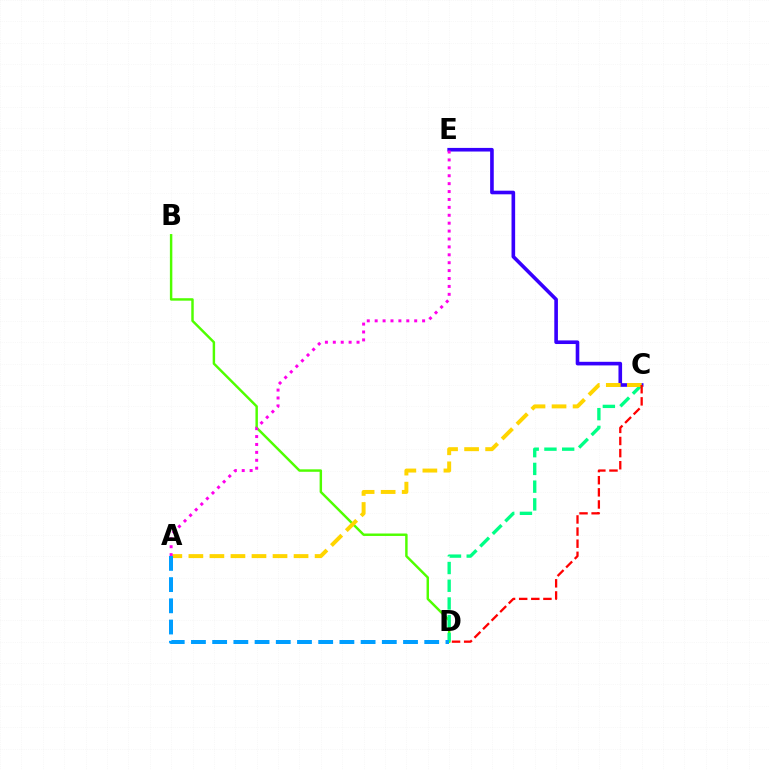{('C', 'E'): [{'color': '#3700ff', 'line_style': 'solid', 'thickness': 2.61}], ('B', 'D'): [{'color': '#4fff00', 'line_style': 'solid', 'thickness': 1.76}], ('C', 'D'): [{'color': '#00ff86', 'line_style': 'dashed', 'thickness': 2.41}, {'color': '#ff0000', 'line_style': 'dashed', 'thickness': 1.65}], ('A', 'C'): [{'color': '#ffd500', 'line_style': 'dashed', 'thickness': 2.86}], ('A', 'E'): [{'color': '#ff00ed', 'line_style': 'dotted', 'thickness': 2.15}], ('A', 'D'): [{'color': '#009eff', 'line_style': 'dashed', 'thickness': 2.88}]}